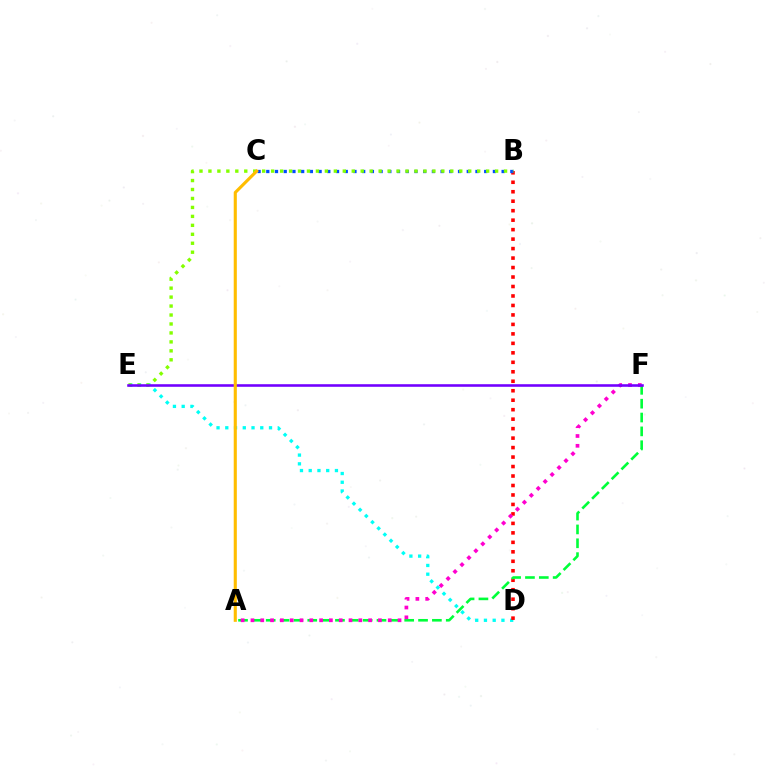{('D', 'E'): [{'color': '#00fff6', 'line_style': 'dotted', 'thickness': 2.38}], ('B', 'D'): [{'color': '#ff0000', 'line_style': 'dotted', 'thickness': 2.57}], ('A', 'F'): [{'color': '#00ff39', 'line_style': 'dashed', 'thickness': 1.88}, {'color': '#ff00cf', 'line_style': 'dotted', 'thickness': 2.66}], ('B', 'C'): [{'color': '#004bff', 'line_style': 'dotted', 'thickness': 2.37}], ('B', 'E'): [{'color': '#84ff00', 'line_style': 'dotted', 'thickness': 2.43}], ('E', 'F'): [{'color': '#7200ff', 'line_style': 'solid', 'thickness': 1.86}], ('A', 'C'): [{'color': '#ffbd00', 'line_style': 'solid', 'thickness': 2.24}]}